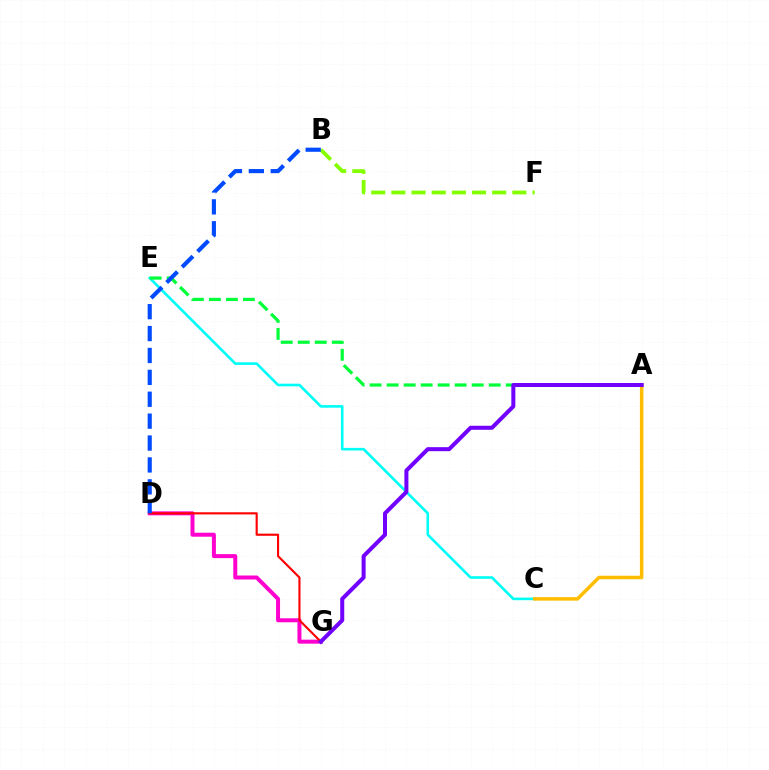{('B', 'F'): [{'color': '#84ff00', 'line_style': 'dashed', 'thickness': 2.74}], ('D', 'G'): [{'color': '#ff00cf', 'line_style': 'solid', 'thickness': 2.87}, {'color': '#ff0000', 'line_style': 'solid', 'thickness': 1.54}], ('C', 'E'): [{'color': '#00fff6', 'line_style': 'solid', 'thickness': 1.89}], ('A', 'E'): [{'color': '#00ff39', 'line_style': 'dashed', 'thickness': 2.31}], ('A', 'C'): [{'color': '#ffbd00', 'line_style': 'solid', 'thickness': 2.53}], ('A', 'G'): [{'color': '#7200ff', 'line_style': 'solid', 'thickness': 2.89}], ('B', 'D'): [{'color': '#004bff', 'line_style': 'dashed', 'thickness': 2.97}]}